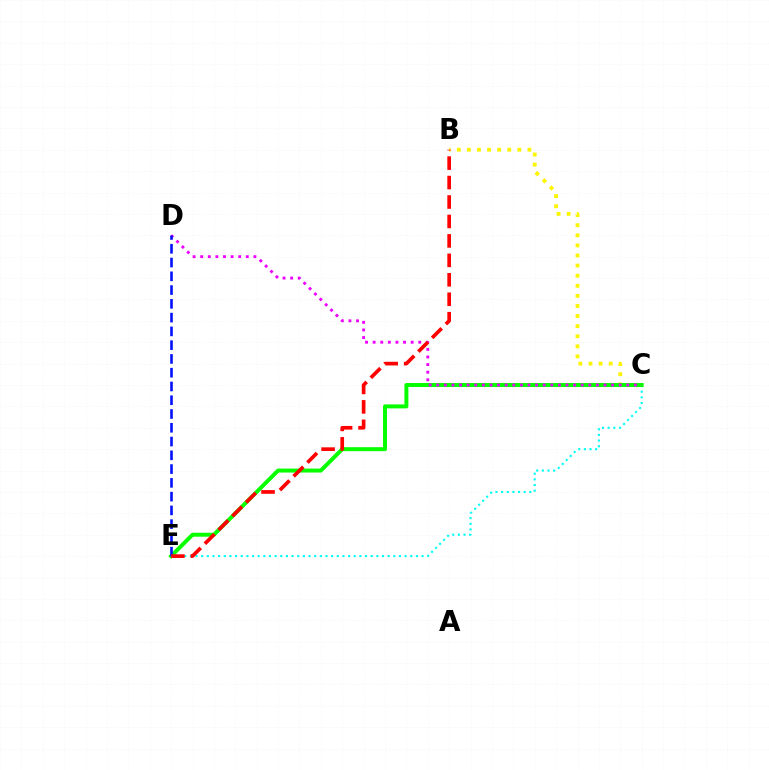{('C', 'E'): [{'color': '#00fff6', 'line_style': 'dotted', 'thickness': 1.54}, {'color': '#08ff00', 'line_style': 'solid', 'thickness': 2.86}], ('B', 'C'): [{'color': '#fcf500', 'line_style': 'dotted', 'thickness': 2.74}], ('C', 'D'): [{'color': '#ee00ff', 'line_style': 'dotted', 'thickness': 2.07}], ('D', 'E'): [{'color': '#0010ff', 'line_style': 'dashed', 'thickness': 1.87}], ('B', 'E'): [{'color': '#ff0000', 'line_style': 'dashed', 'thickness': 2.64}]}